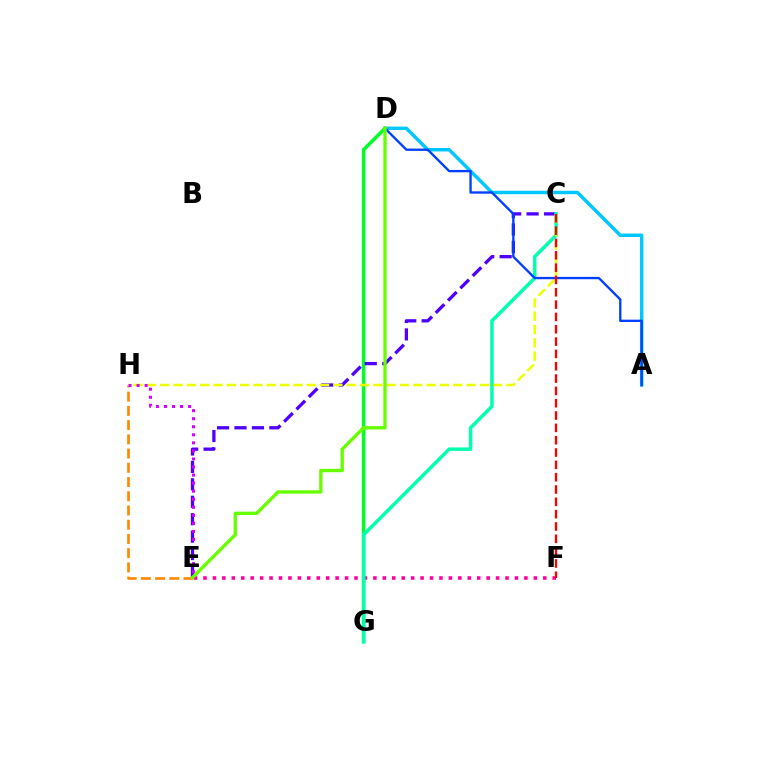{('E', 'F'): [{'color': '#ff00a0', 'line_style': 'dotted', 'thickness': 2.56}], ('A', 'D'): [{'color': '#00c7ff', 'line_style': 'solid', 'thickness': 2.49}, {'color': '#003fff', 'line_style': 'solid', 'thickness': 1.69}], ('D', 'G'): [{'color': '#00ff27', 'line_style': 'solid', 'thickness': 2.53}], ('C', 'E'): [{'color': '#4f00ff', 'line_style': 'dashed', 'thickness': 2.37}], ('E', 'H'): [{'color': '#ff8800', 'line_style': 'dashed', 'thickness': 1.93}, {'color': '#d600ff', 'line_style': 'dotted', 'thickness': 2.19}], ('C', 'G'): [{'color': '#00ffaf', 'line_style': 'solid', 'thickness': 2.52}], ('C', 'H'): [{'color': '#eeff00', 'line_style': 'dashed', 'thickness': 1.81}], ('C', 'F'): [{'color': '#ff0000', 'line_style': 'dashed', 'thickness': 1.67}], ('D', 'E'): [{'color': '#66ff00', 'line_style': 'solid', 'thickness': 2.41}]}